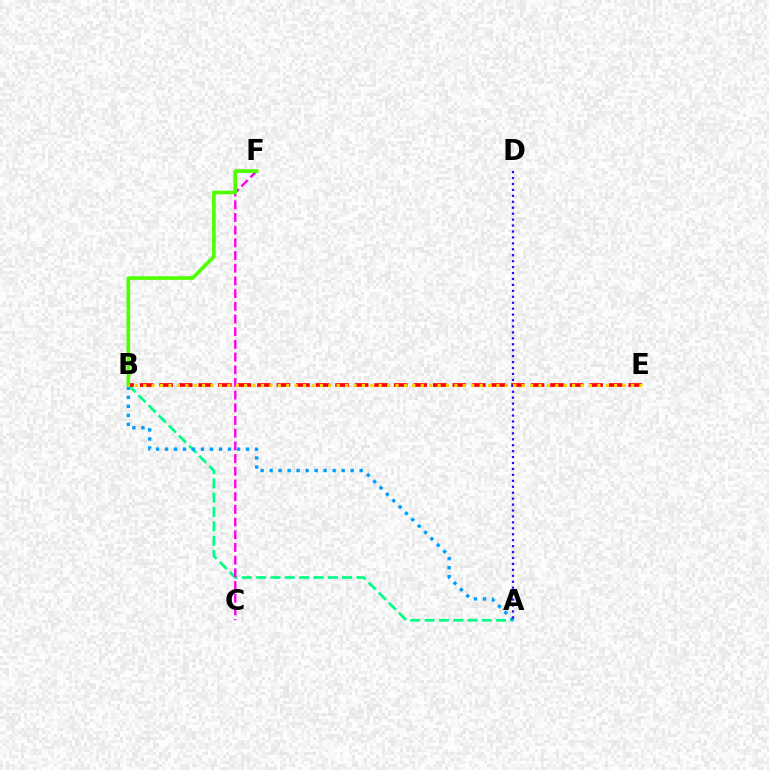{('A', 'B'): [{'color': '#00ff86', 'line_style': 'dashed', 'thickness': 1.94}, {'color': '#009eff', 'line_style': 'dotted', 'thickness': 2.45}], ('B', 'E'): [{'color': '#ff0000', 'line_style': 'dashed', 'thickness': 2.65}, {'color': '#ffd500', 'line_style': 'dotted', 'thickness': 2.28}], ('C', 'F'): [{'color': '#ff00ed', 'line_style': 'dashed', 'thickness': 1.72}], ('A', 'D'): [{'color': '#3700ff', 'line_style': 'dotted', 'thickness': 1.61}], ('B', 'F'): [{'color': '#4fff00', 'line_style': 'solid', 'thickness': 2.64}]}